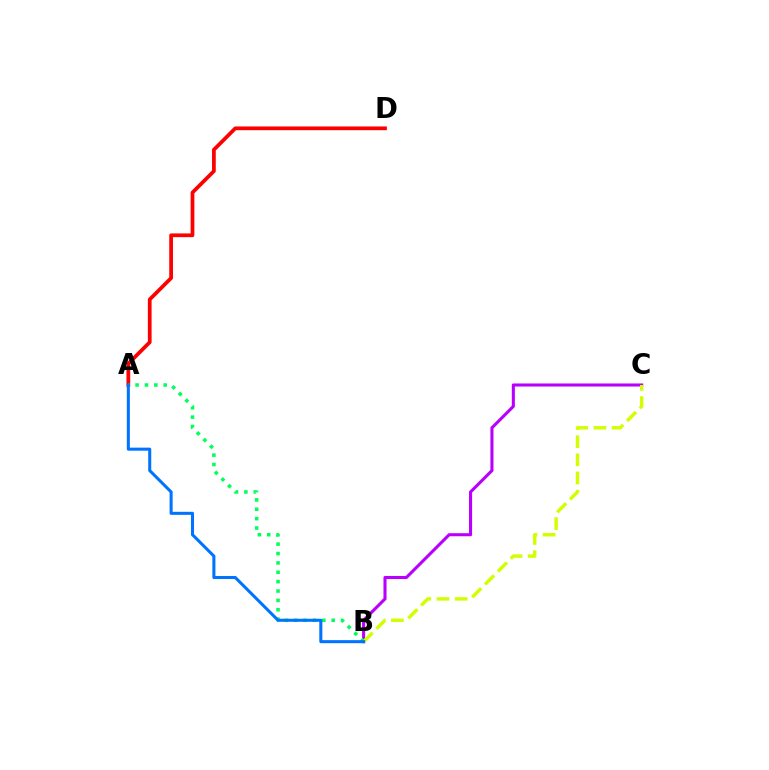{('B', 'C'): [{'color': '#b900ff', 'line_style': 'solid', 'thickness': 2.21}, {'color': '#d1ff00', 'line_style': 'dashed', 'thickness': 2.47}], ('A', 'D'): [{'color': '#ff0000', 'line_style': 'solid', 'thickness': 2.69}], ('A', 'B'): [{'color': '#00ff5c', 'line_style': 'dotted', 'thickness': 2.55}, {'color': '#0074ff', 'line_style': 'solid', 'thickness': 2.2}]}